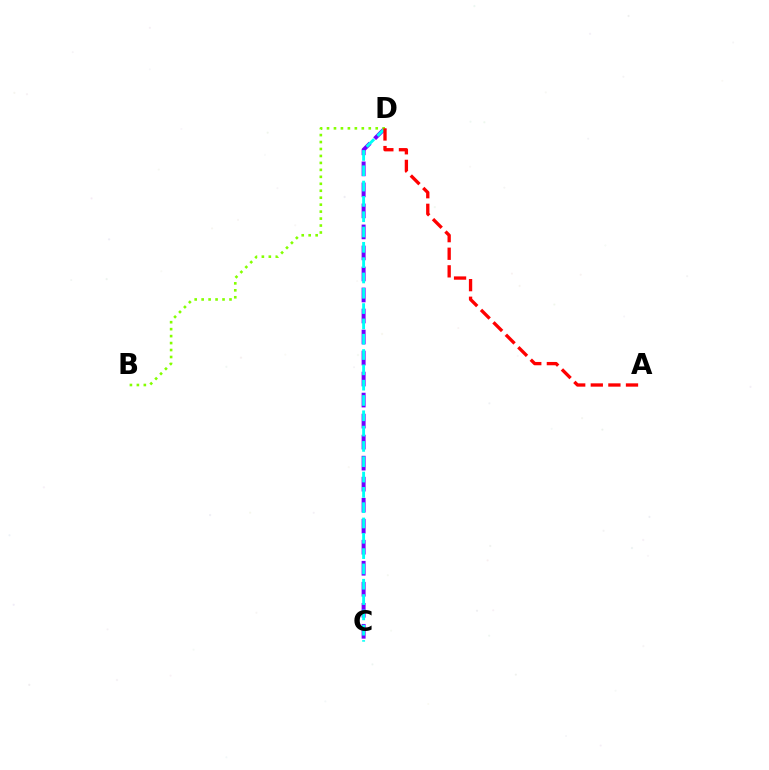{('C', 'D'): [{'color': '#7200ff', 'line_style': 'dashed', 'thickness': 2.86}, {'color': '#00fff6', 'line_style': 'dashed', 'thickness': 2.08}], ('B', 'D'): [{'color': '#84ff00', 'line_style': 'dotted', 'thickness': 1.89}], ('A', 'D'): [{'color': '#ff0000', 'line_style': 'dashed', 'thickness': 2.39}]}